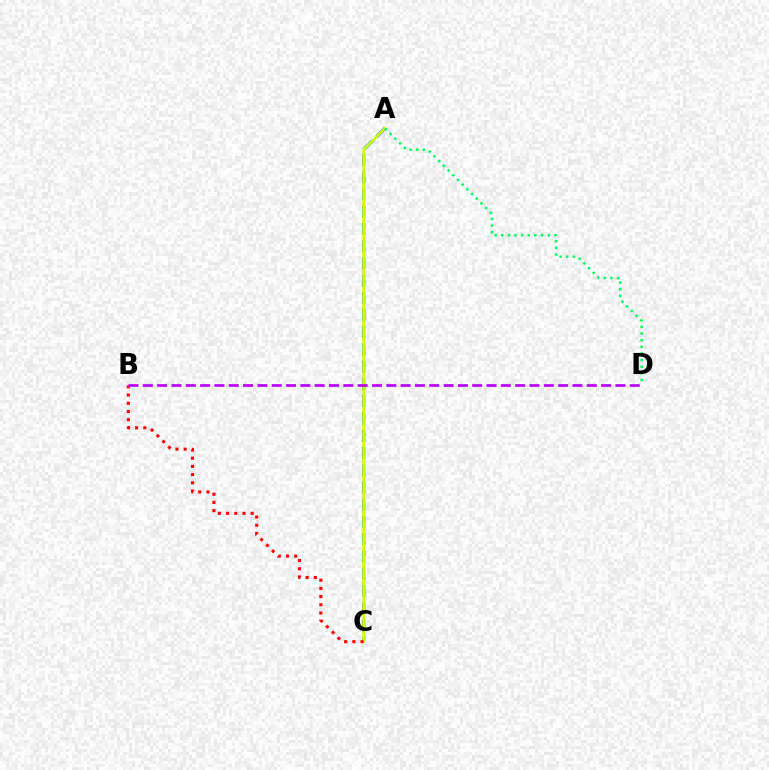{('A', 'C'): [{'color': '#0074ff', 'line_style': 'dashed', 'thickness': 2.34}, {'color': '#d1ff00', 'line_style': 'solid', 'thickness': 1.92}], ('B', 'C'): [{'color': '#ff0000', 'line_style': 'dotted', 'thickness': 2.23}], ('B', 'D'): [{'color': '#b900ff', 'line_style': 'dashed', 'thickness': 1.95}], ('A', 'D'): [{'color': '#00ff5c', 'line_style': 'dotted', 'thickness': 1.81}]}